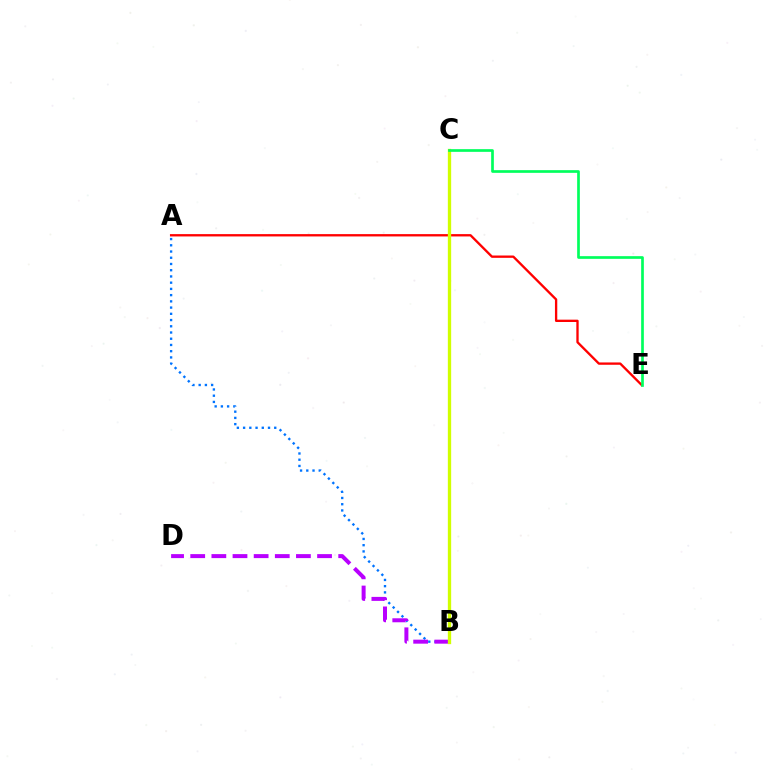{('A', 'E'): [{'color': '#ff0000', 'line_style': 'solid', 'thickness': 1.68}], ('A', 'B'): [{'color': '#0074ff', 'line_style': 'dotted', 'thickness': 1.69}], ('B', 'D'): [{'color': '#b900ff', 'line_style': 'dashed', 'thickness': 2.87}], ('B', 'C'): [{'color': '#d1ff00', 'line_style': 'solid', 'thickness': 2.39}], ('C', 'E'): [{'color': '#00ff5c', 'line_style': 'solid', 'thickness': 1.93}]}